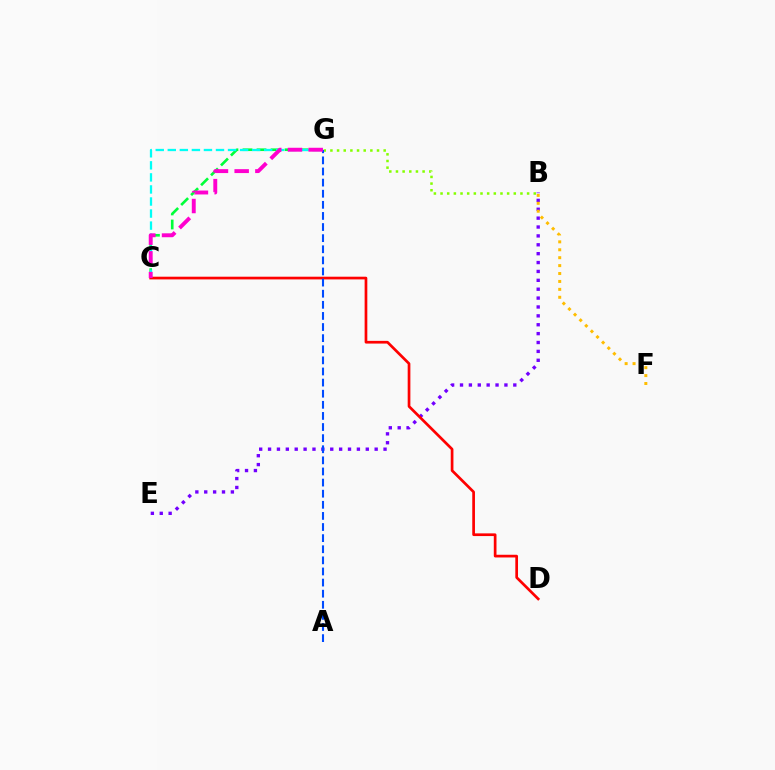{('C', 'G'): [{'color': '#00ff39', 'line_style': 'dashed', 'thickness': 1.91}, {'color': '#00fff6', 'line_style': 'dashed', 'thickness': 1.64}, {'color': '#ff00cf', 'line_style': 'dashed', 'thickness': 2.81}], ('B', 'E'): [{'color': '#7200ff', 'line_style': 'dotted', 'thickness': 2.41}], ('B', 'F'): [{'color': '#ffbd00', 'line_style': 'dotted', 'thickness': 2.15}], ('B', 'G'): [{'color': '#84ff00', 'line_style': 'dotted', 'thickness': 1.81}], ('C', 'D'): [{'color': '#ff0000', 'line_style': 'solid', 'thickness': 1.94}], ('A', 'G'): [{'color': '#004bff', 'line_style': 'dashed', 'thickness': 1.51}]}